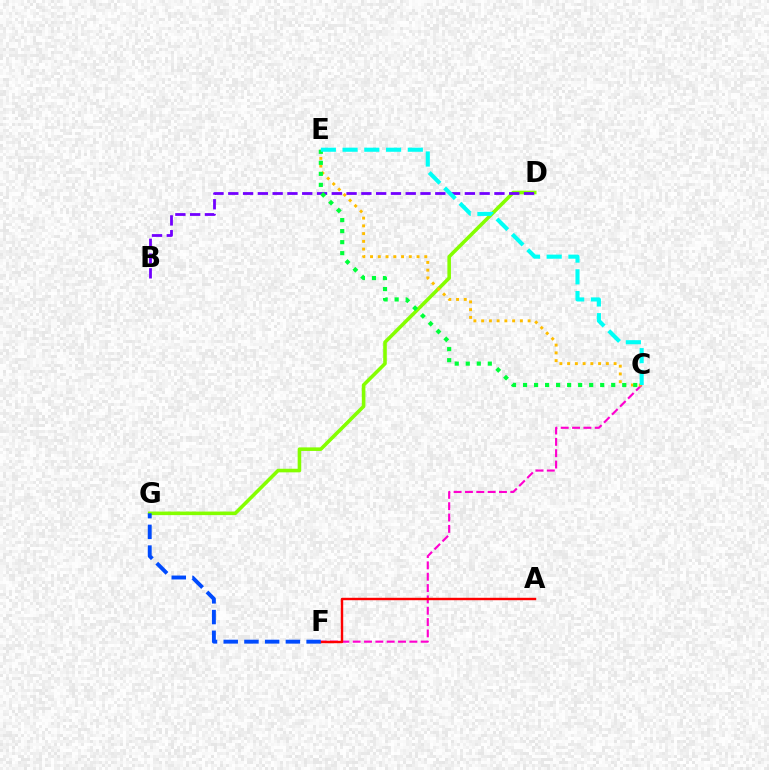{('D', 'G'): [{'color': '#84ff00', 'line_style': 'solid', 'thickness': 2.57}], ('C', 'F'): [{'color': '#ff00cf', 'line_style': 'dashed', 'thickness': 1.54}], ('A', 'F'): [{'color': '#ff0000', 'line_style': 'solid', 'thickness': 1.74}], ('C', 'E'): [{'color': '#ffbd00', 'line_style': 'dotted', 'thickness': 2.11}, {'color': '#00ff39', 'line_style': 'dotted', 'thickness': 2.99}, {'color': '#00fff6', 'line_style': 'dashed', 'thickness': 2.95}], ('F', 'G'): [{'color': '#004bff', 'line_style': 'dashed', 'thickness': 2.81}], ('B', 'D'): [{'color': '#7200ff', 'line_style': 'dashed', 'thickness': 2.01}]}